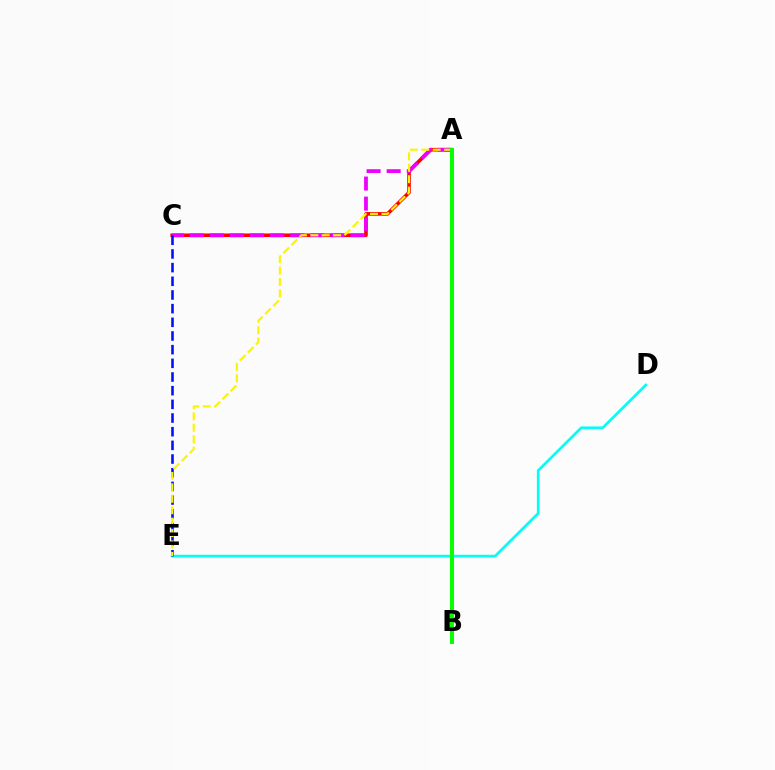{('D', 'E'): [{'color': '#00fff6', 'line_style': 'solid', 'thickness': 1.94}], ('A', 'C'): [{'color': '#ff0000', 'line_style': 'solid', 'thickness': 2.61}, {'color': '#ee00ff', 'line_style': 'dashed', 'thickness': 2.73}], ('C', 'E'): [{'color': '#0010ff', 'line_style': 'dashed', 'thickness': 1.86}], ('A', 'E'): [{'color': '#fcf500', 'line_style': 'dashed', 'thickness': 1.55}], ('A', 'B'): [{'color': '#08ff00', 'line_style': 'solid', 'thickness': 2.9}]}